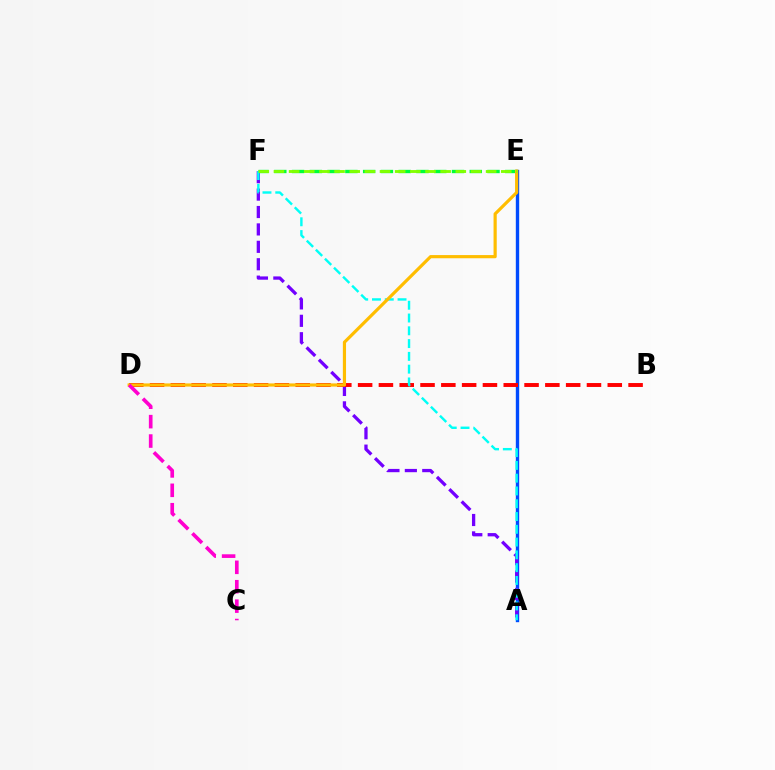{('A', 'E'): [{'color': '#004bff', 'line_style': 'solid', 'thickness': 2.43}], ('A', 'F'): [{'color': '#7200ff', 'line_style': 'dashed', 'thickness': 2.37}, {'color': '#00fff6', 'line_style': 'dashed', 'thickness': 1.74}], ('E', 'F'): [{'color': '#00ff39', 'line_style': 'dashed', 'thickness': 2.41}, {'color': '#84ff00', 'line_style': 'dashed', 'thickness': 2.06}], ('B', 'D'): [{'color': '#ff0000', 'line_style': 'dashed', 'thickness': 2.83}], ('D', 'E'): [{'color': '#ffbd00', 'line_style': 'solid', 'thickness': 2.29}], ('C', 'D'): [{'color': '#ff00cf', 'line_style': 'dashed', 'thickness': 2.64}]}